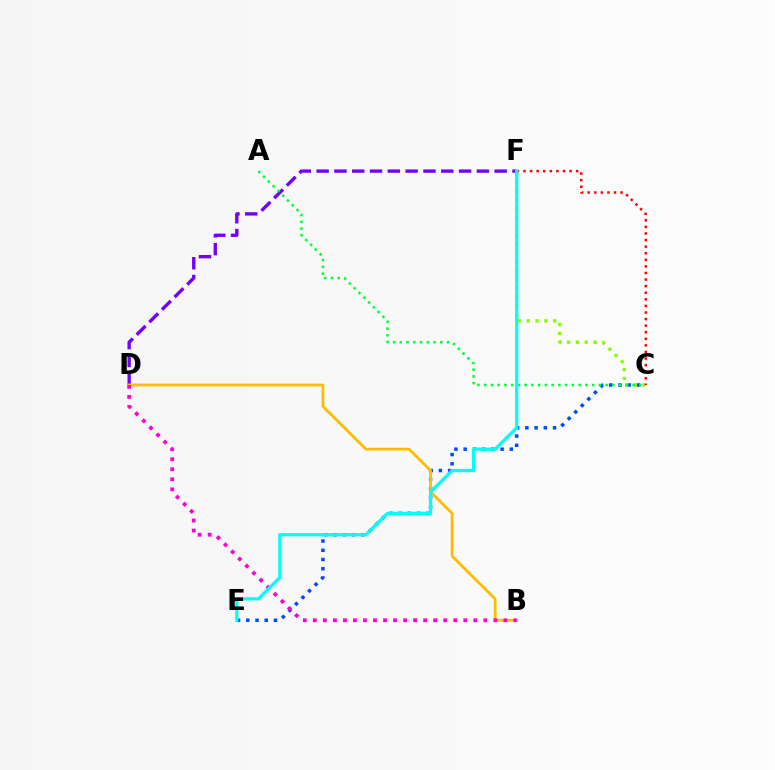{('C', 'E'): [{'color': '#004bff', 'line_style': 'dotted', 'thickness': 2.51}], ('D', 'F'): [{'color': '#7200ff', 'line_style': 'dashed', 'thickness': 2.42}], ('C', 'F'): [{'color': '#84ff00', 'line_style': 'dotted', 'thickness': 2.4}, {'color': '#ff0000', 'line_style': 'dotted', 'thickness': 1.79}], ('B', 'D'): [{'color': '#ffbd00', 'line_style': 'solid', 'thickness': 2.02}, {'color': '#ff00cf', 'line_style': 'dotted', 'thickness': 2.73}], ('A', 'C'): [{'color': '#00ff39', 'line_style': 'dotted', 'thickness': 1.83}], ('E', 'F'): [{'color': '#00fff6', 'line_style': 'solid', 'thickness': 2.32}]}